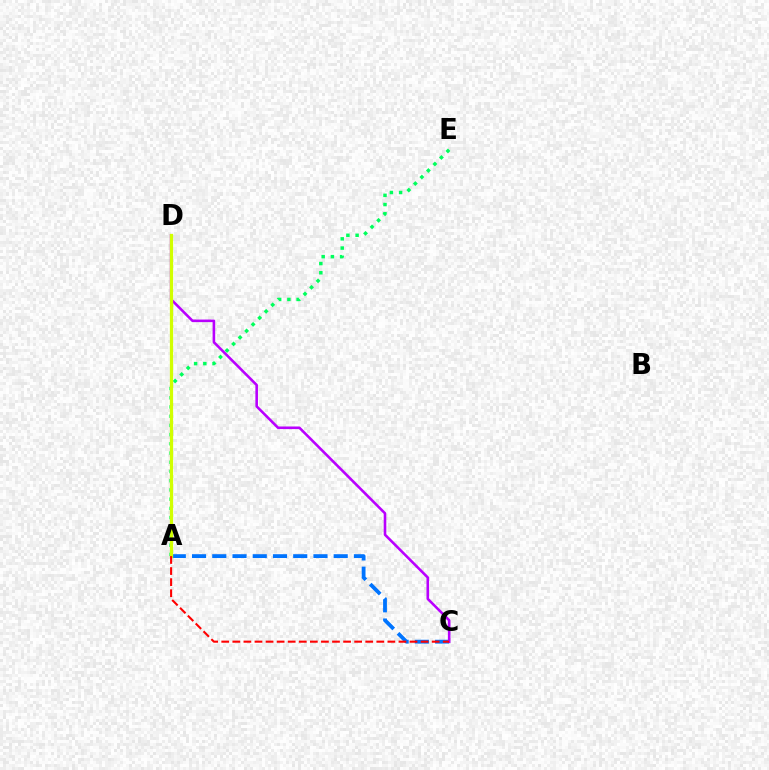{('A', 'C'): [{'color': '#0074ff', 'line_style': 'dashed', 'thickness': 2.75}, {'color': '#ff0000', 'line_style': 'dashed', 'thickness': 1.5}], ('A', 'E'): [{'color': '#00ff5c', 'line_style': 'dotted', 'thickness': 2.5}], ('C', 'D'): [{'color': '#b900ff', 'line_style': 'solid', 'thickness': 1.86}], ('A', 'D'): [{'color': '#d1ff00', 'line_style': 'solid', 'thickness': 2.34}]}